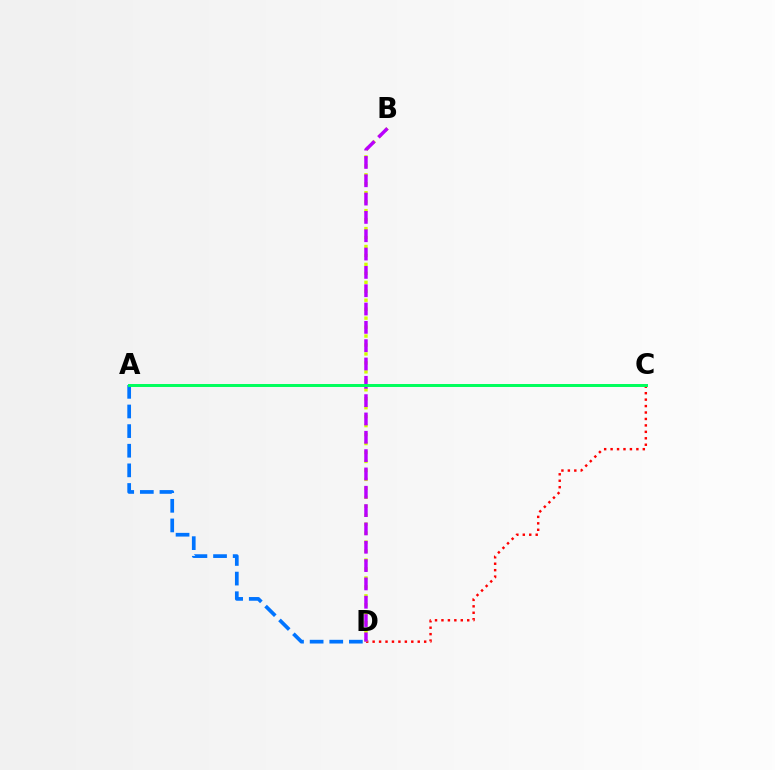{('C', 'D'): [{'color': '#ff0000', 'line_style': 'dotted', 'thickness': 1.75}], ('A', 'D'): [{'color': '#0074ff', 'line_style': 'dashed', 'thickness': 2.67}], ('B', 'D'): [{'color': '#d1ff00', 'line_style': 'dotted', 'thickness': 2.43}, {'color': '#b900ff', 'line_style': 'dashed', 'thickness': 2.49}], ('A', 'C'): [{'color': '#00ff5c', 'line_style': 'solid', 'thickness': 2.14}]}